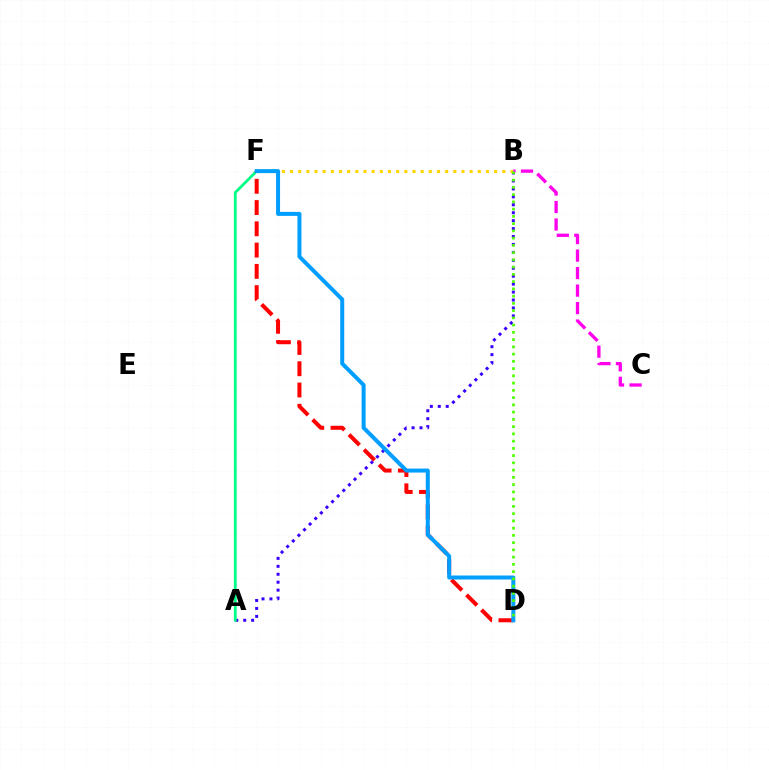{('A', 'B'): [{'color': '#3700ff', 'line_style': 'dotted', 'thickness': 2.16}], ('B', 'F'): [{'color': '#ffd500', 'line_style': 'dotted', 'thickness': 2.22}], ('A', 'F'): [{'color': '#00ff86', 'line_style': 'solid', 'thickness': 2.01}], ('D', 'F'): [{'color': '#ff0000', 'line_style': 'dashed', 'thickness': 2.89}, {'color': '#009eff', 'line_style': 'solid', 'thickness': 2.87}], ('B', 'C'): [{'color': '#ff00ed', 'line_style': 'dashed', 'thickness': 2.38}], ('B', 'D'): [{'color': '#4fff00', 'line_style': 'dotted', 'thickness': 1.97}]}